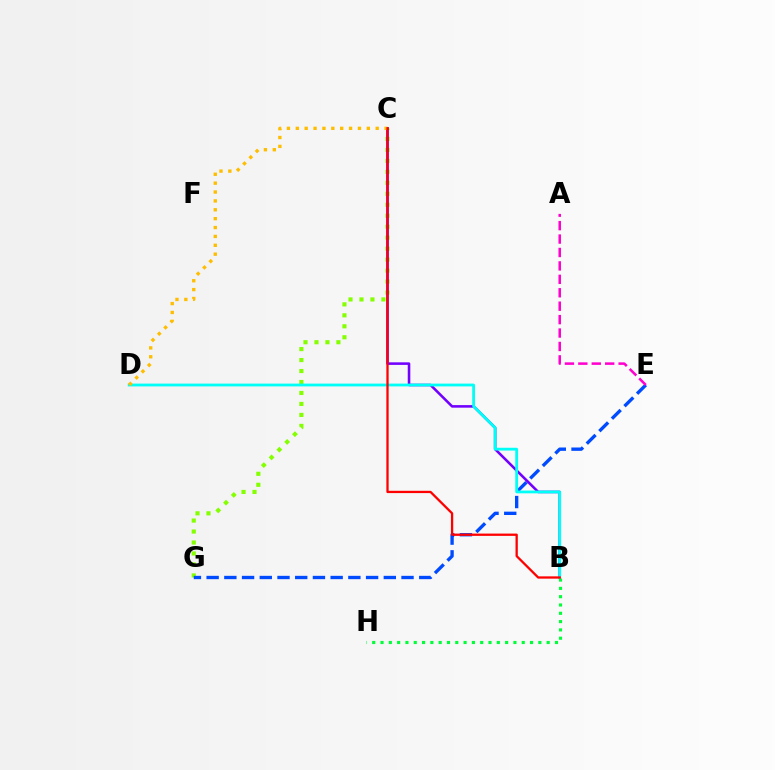{('C', 'G'): [{'color': '#84ff00', 'line_style': 'dotted', 'thickness': 2.98}], ('E', 'G'): [{'color': '#004bff', 'line_style': 'dashed', 'thickness': 2.41}], ('A', 'E'): [{'color': '#ff00cf', 'line_style': 'dashed', 'thickness': 1.82}], ('B', 'C'): [{'color': '#7200ff', 'line_style': 'solid', 'thickness': 1.85}, {'color': '#ff0000', 'line_style': 'solid', 'thickness': 1.65}], ('B', 'D'): [{'color': '#00fff6', 'line_style': 'solid', 'thickness': 2.01}], ('C', 'D'): [{'color': '#ffbd00', 'line_style': 'dotted', 'thickness': 2.41}], ('B', 'H'): [{'color': '#00ff39', 'line_style': 'dotted', 'thickness': 2.26}]}